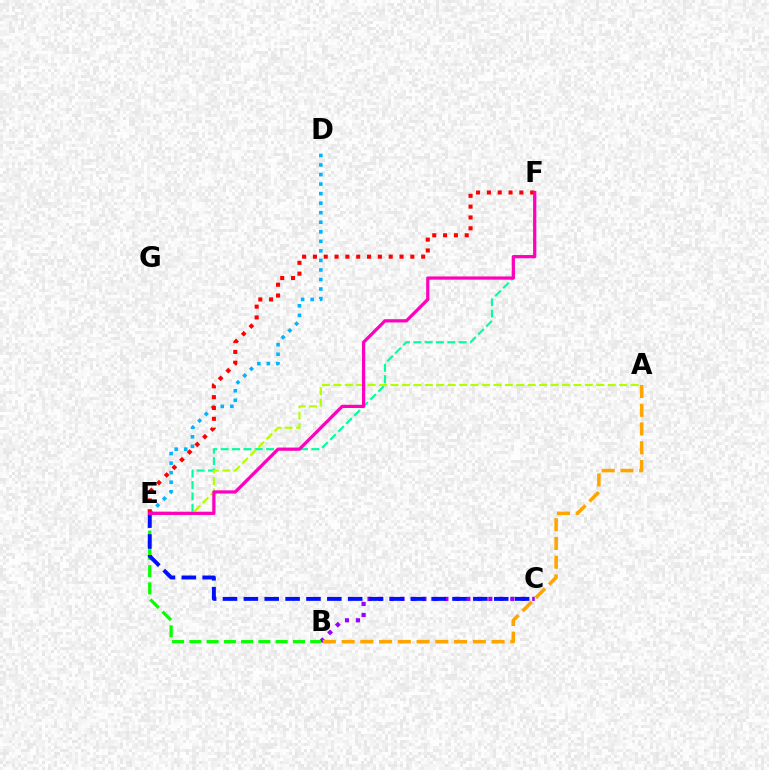{('B', 'C'): [{'color': '#9b00ff', 'line_style': 'dotted', 'thickness': 2.98}], ('E', 'F'): [{'color': '#00ff9d', 'line_style': 'dashed', 'thickness': 1.54}, {'color': '#ff0000', 'line_style': 'dotted', 'thickness': 2.94}, {'color': '#ff00bd', 'line_style': 'solid', 'thickness': 2.33}], ('A', 'B'): [{'color': '#ffa500', 'line_style': 'dashed', 'thickness': 2.55}], ('D', 'E'): [{'color': '#00b5ff', 'line_style': 'dotted', 'thickness': 2.59}], ('B', 'E'): [{'color': '#08ff00', 'line_style': 'dashed', 'thickness': 2.35}], ('A', 'E'): [{'color': '#b3ff00', 'line_style': 'dashed', 'thickness': 1.55}], ('C', 'E'): [{'color': '#0010ff', 'line_style': 'dashed', 'thickness': 2.83}]}